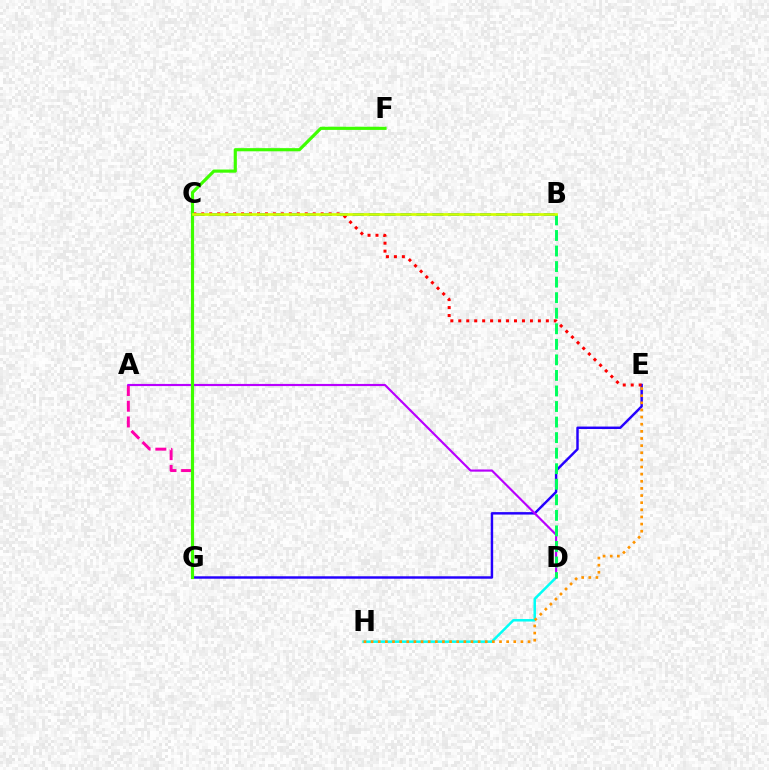{('A', 'G'): [{'color': '#ff00ac', 'line_style': 'dashed', 'thickness': 2.14}], ('D', 'H'): [{'color': '#00fff6', 'line_style': 'solid', 'thickness': 1.8}], ('B', 'C'): [{'color': '#0074ff', 'line_style': 'dashed', 'thickness': 2.16}, {'color': '#d1ff00', 'line_style': 'solid', 'thickness': 1.94}], ('E', 'G'): [{'color': '#2500ff', 'line_style': 'solid', 'thickness': 1.76}], ('C', 'E'): [{'color': '#ff0000', 'line_style': 'dotted', 'thickness': 2.16}], ('A', 'D'): [{'color': '#b900ff', 'line_style': 'solid', 'thickness': 1.56}], ('F', 'G'): [{'color': '#3dff00', 'line_style': 'solid', 'thickness': 2.27}], ('E', 'H'): [{'color': '#ff9400', 'line_style': 'dotted', 'thickness': 1.94}], ('B', 'D'): [{'color': '#00ff5c', 'line_style': 'dashed', 'thickness': 2.11}]}